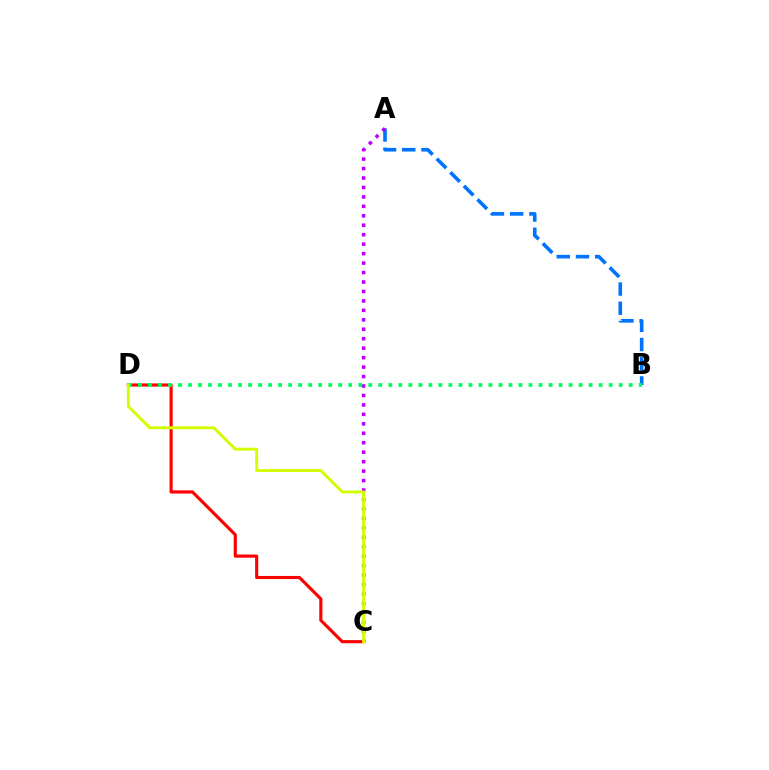{('A', 'B'): [{'color': '#0074ff', 'line_style': 'dashed', 'thickness': 2.61}], ('A', 'C'): [{'color': '#b900ff', 'line_style': 'dotted', 'thickness': 2.57}], ('C', 'D'): [{'color': '#ff0000', 'line_style': 'solid', 'thickness': 2.25}, {'color': '#d1ff00', 'line_style': 'solid', 'thickness': 2.11}], ('B', 'D'): [{'color': '#00ff5c', 'line_style': 'dotted', 'thickness': 2.72}]}